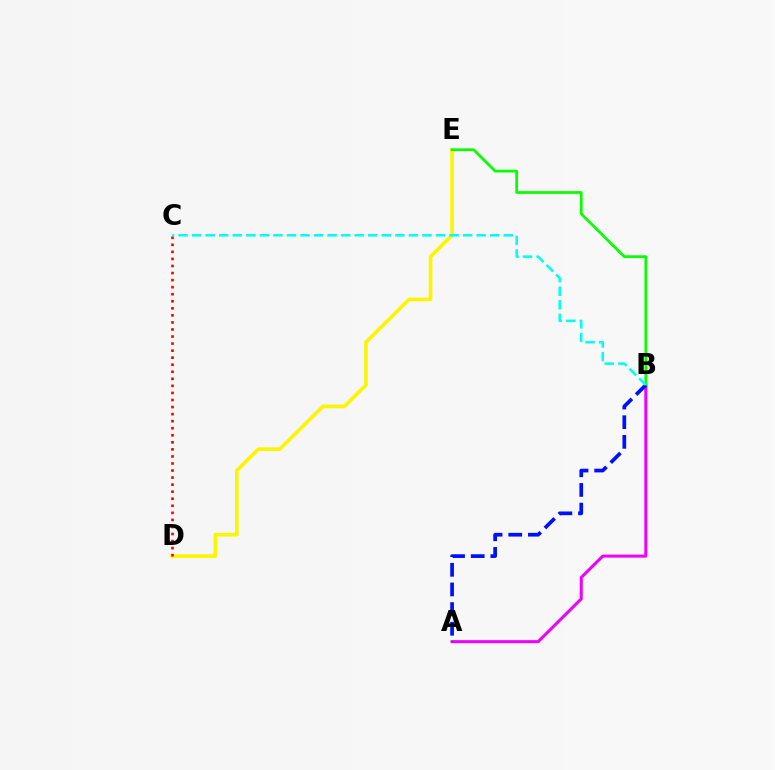{('A', 'B'): [{'color': '#ee00ff', 'line_style': 'solid', 'thickness': 2.18}, {'color': '#0010ff', 'line_style': 'dashed', 'thickness': 2.67}], ('D', 'E'): [{'color': '#fcf500', 'line_style': 'solid', 'thickness': 2.61}], ('B', 'E'): [{'color': '#08ff00', 'line_style': 'solid', 'thickness': 1.98}], ('C', 'D'): [{'color': '#ff0000', 'line_style': 'dotted', 'thickness': 1.92}], ('B', 'C'): [{'color': '#00fff6', 'line_style': 'dashed', 'thickness': 1.84}]}